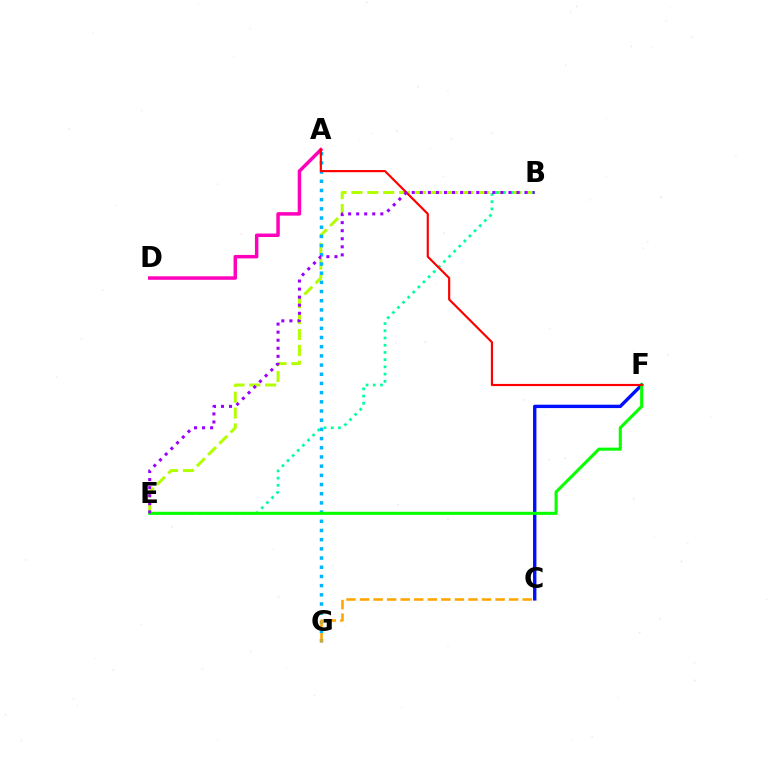{('B', 'E'): [{'color': '#b3ff00', 'line_style': 'dashed', 'thickness': 2.15}, {'color': '#00ff9d', 'line_style': 'dotted', 'thickness': 1.96}, {'color': '#9b00ff', 'line_style': 'dotted', 'thickness': 2.19}], ('A', 'G'): [{'color': '#00b5ff', 'line_style': 'dotted', 'thickness': 2.5}], ('C', 'F'): [{'color': '#0010ff', 'line_style': 'solid', 'thickness': 2.44}], ('A', 'D'): [{'color': '#ff00bd', 'line_style': 'solid', 'thickness': 2.5}], ('E', 'F'): [{'color': '#08ff00', 'line_style': 'solid', 'thickness': 2.21}], ('C', 'G'): [{'color': '#ffa500', 'line_style': 'dashed', 'thickness': 1.84}], ('A', 'F'): [{'color': '#ff0000', 'line_style': 'solid', 'thickness': 1.56}]}